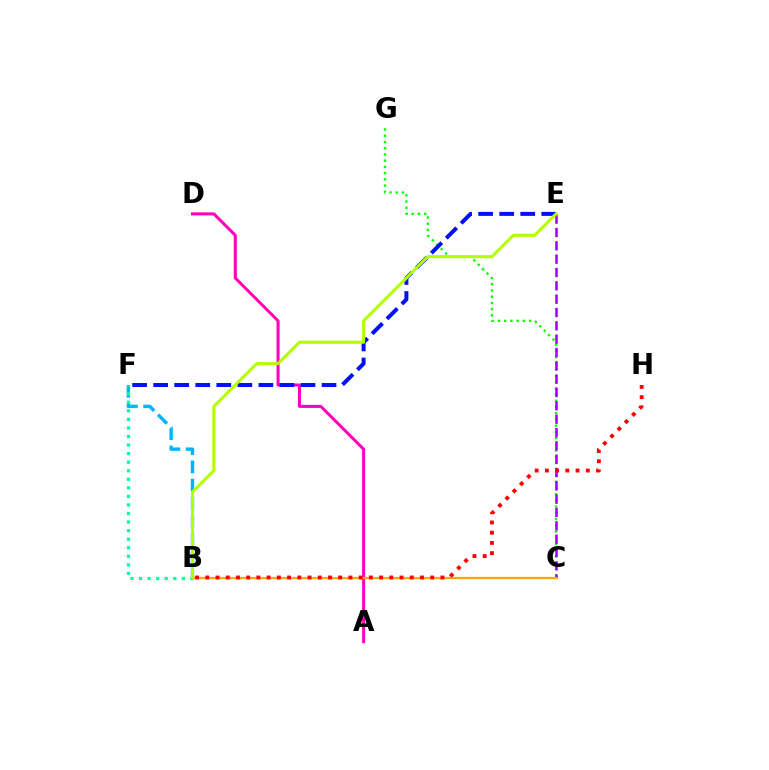{('B', 'F'): [{'color': '#00b5ff', 'line_style': 'dashed', 'thickness': 2.47}, {'color': '#00ff9d', 'line_style': 'dotted', 'thickness': 2.33}], ('C', 'G'): [{'color': '#08ff00', 'line_style': 'dotted', 'thickness': 1.69}], ('A', 'D'): [{'color': '#ff00bd', 'line_style': 'solid', 'thickness': 2.18}], ('E', 'F'): [{'color': '#0010ff', 'line_style': 'dashed', 'thickness': 2.86}], ('C', 'E'): [{'color': '#9b00ff', 'line_style': 'dashed', 'thickness': 1.81}], ('B', 'C'): [{'color': '#ffa500', 'line_style': 'solid', 'thickness': 1.6}], ('B', 'H'): [{'color': '#ff0000', 'line_style': 'dotted', 'thickness': 2.78}], ('B', 'E'): [{'color': '#b3ff00', 'line_style': 'solid', 'thickness': 2.19}]}